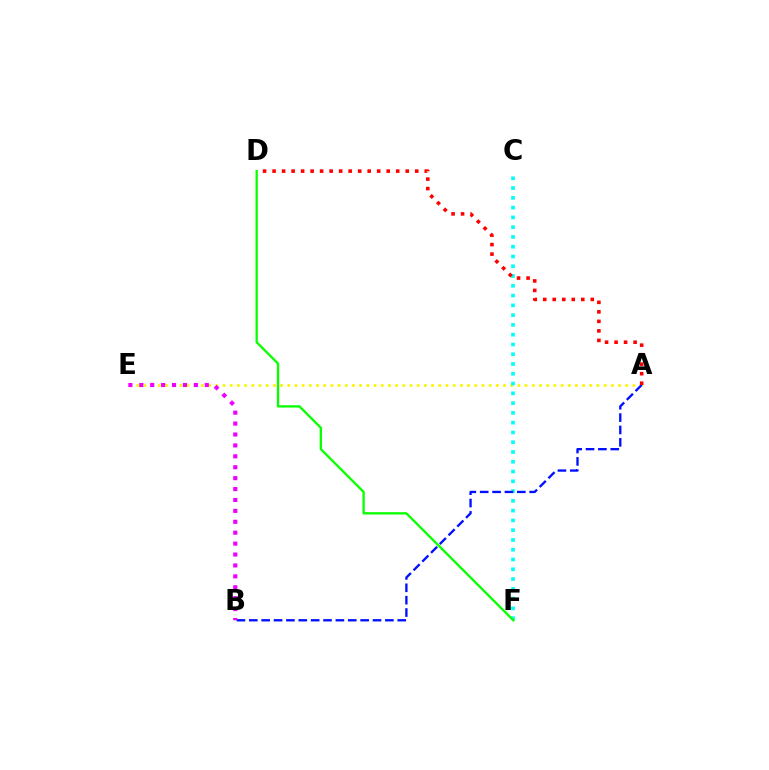{('A', 'E'): [{'color': '#fcf500', 'line_style': 'dotted', 'thickness': 1.95}], ('C', 'F'): [{'color': '#00fff6', 'line_style': 'dotted', 'thickness': 2.66}], ('A', 'B'): [{'color': '#0010ff', 'line_style': 'dashed', 'thickness': 1.68}], ('A', 'D'): [{'color': '#ff0000', 'line_style': 'dotted', 'thickness': 2.58}], ('D', 'F'): [{'color': '#08ff00', 'line_style': 'solid', 'thickness': 1.66}], ('B', 'E'): [{'color': '#ee00ff', 'line_style': 'dotted', 'thickness': 2.96}]}